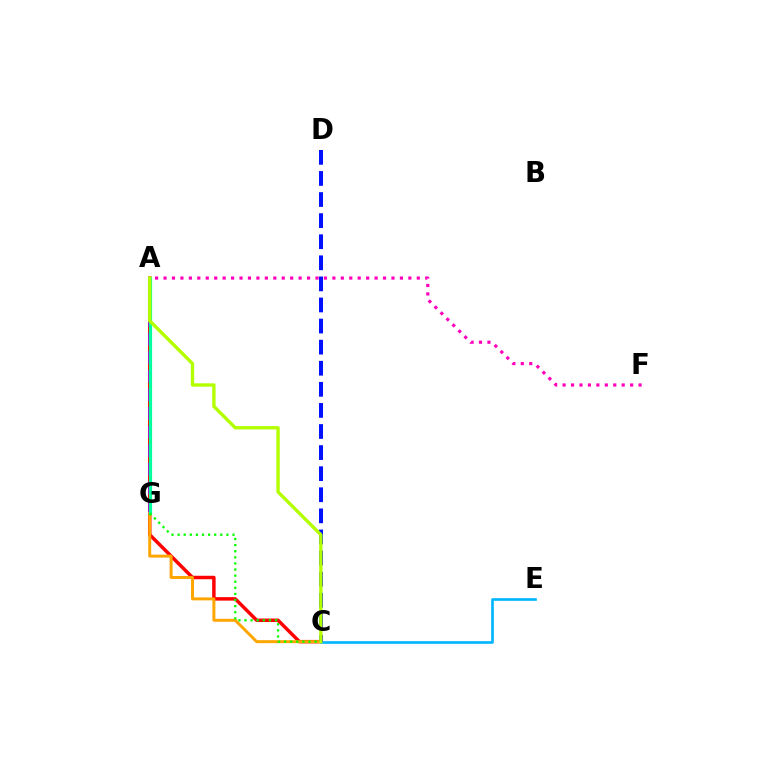{('A', 'C'): [{'color': '#ff0000', 'line_style': 'solid', 'thickness': 2.5}, {'color': '#b3ff00', 'line_style': 'solid', 'thickness': 2.43}], ('A', 'G'): [{'color': '#9b00ff', 'line_style': 'dashed', 'thickness': 2.53}, {'color': '#00ff9d', 'line_style': 'solid', 'thickness': 2.31}], ('C', 'G'): [{'color': '#ffa500', 'line_style': 'solid', 'thickness': 2.14}, {'color': '#08ff00', 'line_style': 'dotted', 'thickness': 1.66}], ('C', 'E'): [{'color': '#00b5ff', 'line_style': 'solid', 'thickness': 1.91}], ('C', 'D'): [{'color': '#0010ff', 'line_style': 'dashed', 'thickness': 2.86}], ('A', 'F'): [{'color': '#ff00bd', 'line_style': 'dotted', 'thickness': 2.29}]}